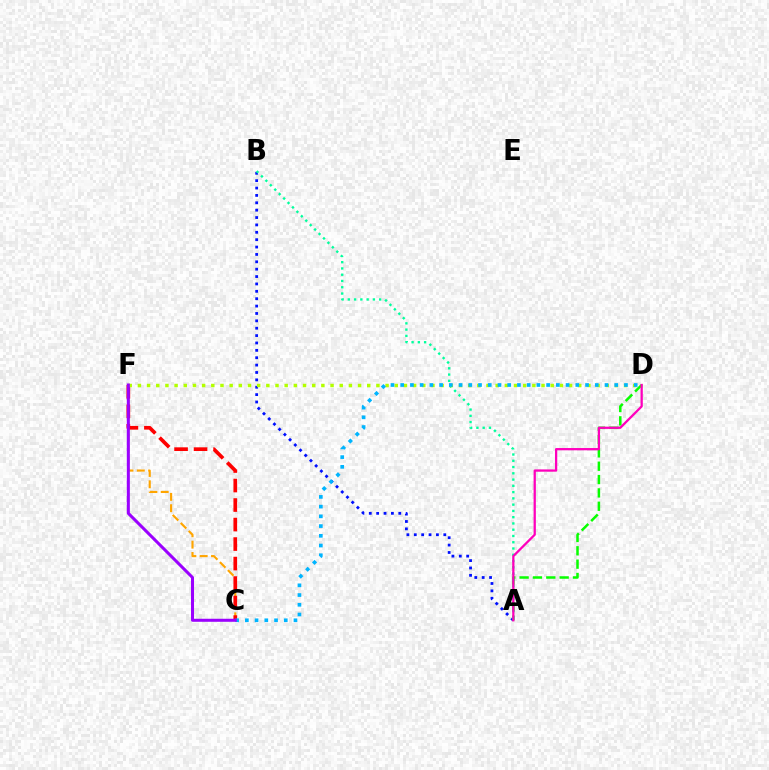{('A', 'B'): [{'color': '#0010ff', 'line_style': 'dotted', 'thickness': 2.0}, {'color': '#00ff9d', 'line_style': 'dotted', 'thickness': 1.7}], ('A', 'D'): [{'color': '#08ff00', 'line_style': 'dashed', 'thickness': 1.81}, {'color': '#ff00bd', 'line_style': 'solid', 'thickness': 1.63}], ('C', 'F'): [{'color': '#ffa500', 'line_style': 'dashed', 'thickness': 1.54}, {'color': '#ff0000', 'line_style': 'dashed', 'thickness': 2.65}, {'color': '#9b00ff', 'line_style': 'solid', 'thickness': 2.18}], ('D', 'F'): [{'color': '#b3ff00', 'line_style': 'dotted', 'thickness': 2.49}], ('C', 'D'): [{'color': '#00b5ff', 'line_style': 'dotted', 'thickness': 2.64}]}